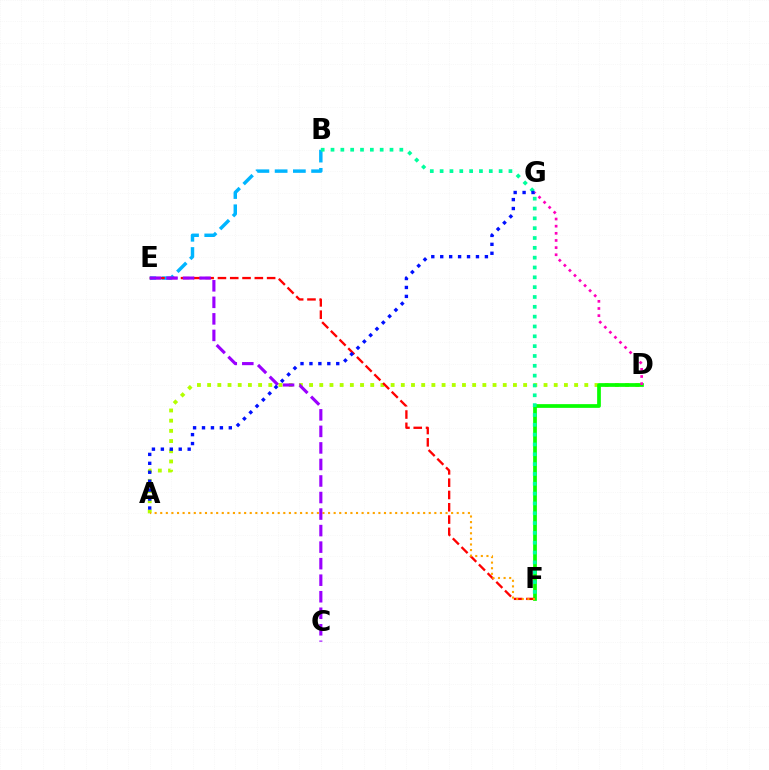{('B', 'E'): [{'color': '#00b5ff', 'line_style': 'dashed', 'thickness': 2.48}], ('A', 'D'): [{'color': '#b3ff00', 'line_style': 'dotted', 'thickness': 2.77}], ('D', 'F'): [{'color': '#08ff00', 'line_style': 'solid', 'thickness': 2.68}], ('B', 'F'): [{'color': '#00ff9d', 'line_style': 'dotted', 'thickness': 2.67}], ('D', 'G'): [{'color': '#ff00bd', 'line_style': 'dotted', 'thickness': 1.94}], ('E', 'F'): [{'color': '#ff0000', 'line_style': 'dashed', 'thickness': 1.67}], ('A', 'F'): [{'color': '#ffa500', 'line_style': 'dotted', 'thickness': 1.52}], ('C', 'E'): [{'color': '#9b00ff', 'line_style': 'dashed', 'thickness': 2.25}], ('A', 'G'): [{'color': '#0010ff', 'line_style': 'dotted', 'thickness': 2.43}]}